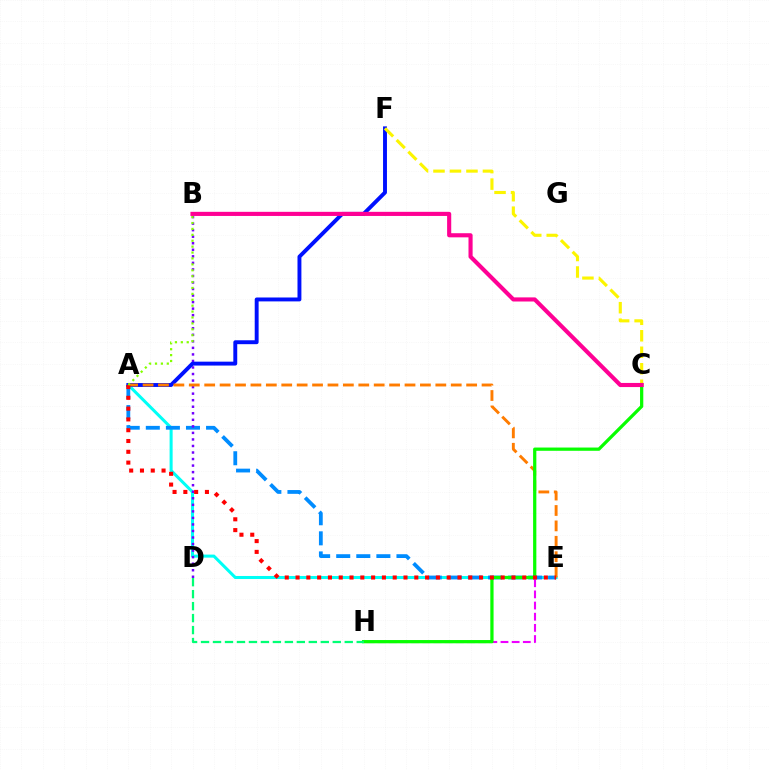{('E', 'H'): [{'color': '#ee00ff', 'line_style': 'dashed', 'thickness': 1.52}], ('A', 'E'): [{'color': '#00fff6', 'line_style': 'solid', 'thickness': 2.19}, {'color': '#008cff', 'line_style': 'dashed', 'thickness': 2.73}, {'color': '#ff7c00', 'line_style': 'dashed', 'thickness': 2.09}, {'color': '#ff0000', 'line_style': 'dotted', 'thickness': 2.93}], ('B', 'D'): [{'color': '#7200ff', 'line_style': 'dotted', 'thickness': 1.78}], ('A', 'F'): [{'color': '#0010ff', 'line_style': 'solid', 'thickness': 2.81}], ('C', 'F'): [{'color': '#fcf500', 'line_style': 'dashed', 'thickness': 2.24}], ('C', 'H'): [{'color': '#08ff00', 'line_style': 'solid', 'thickness': 2.34}], ('A', 'B'): [{'color': '#84ff00', 'line_style': 'dotted', 'thickness': 1.6}], ('B', 'C'): [{'color': '#ff0094', 'line_style': 'solid', 'thickness': 2.97}], ('D', 'H'): [{'color': '#00ff74', 'line_style': 'dashed', 'thickness': 1.63}]}